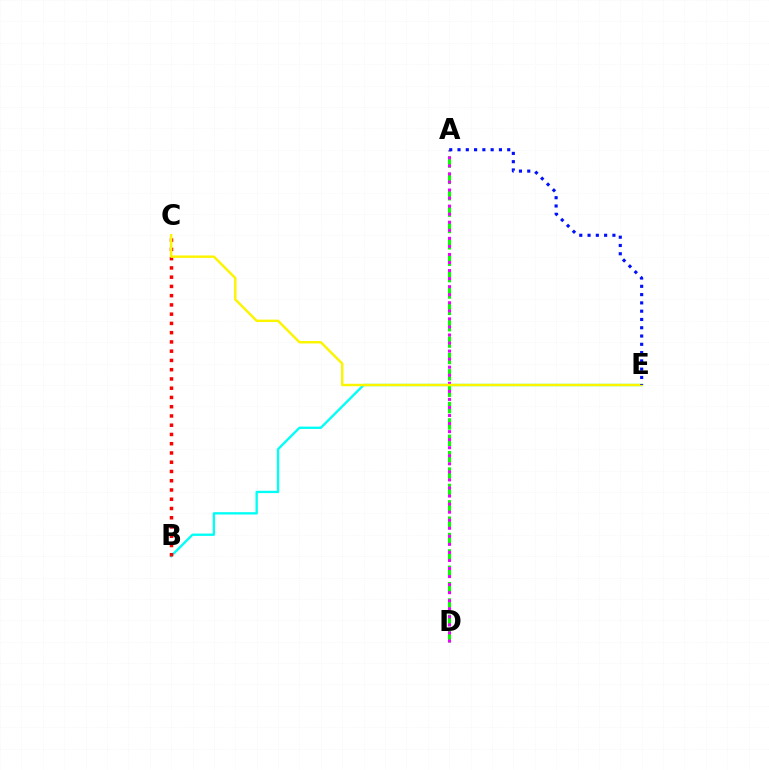{('A', 'D'): [{'color': '#08ff00', 'line_style': 'dashed', 'thickness': 2.22}, {'color': '#ee00ff', 'line_style': 'dotted', 'thickness': 2.19}], ('B', 'E'): [{'color': '#00fff6', 'line_style': 'solid', 'thickness': 1.69}], ('B', 'C'): [{'color': '#ff0000', 'line_style': 'dotted', 'thickness': 2.51}], ('C', 'E'): [{'color': '#fcf500', 'line_style': 'solid', 'thickness': 1.76}], ('A', 'E'): [{'color': '#0010ff', 'line_style': 'dotted', 'thickness': 2.25}]}